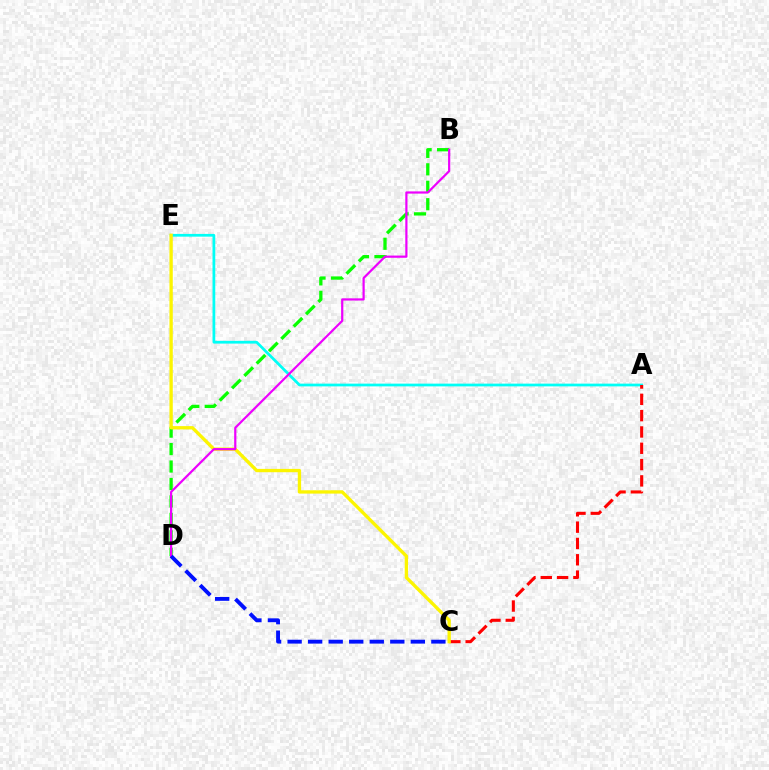{('B', 'D'): [{'color': '#08ff00', 'line_style': 'dashed', 'thickness': 2.37}, {'color': '#ee00ff', 'line_style': 'solid', 'thickness': 1.59}], ('A', 'E'): [{'color': '#00fff6', 'line_style': 'solid', 'thickness': 1.98}], ('A', 'C'): [{'color': '#ff0000', 'line_style': 'dashed', 'thickness': 2.22}], ('C', 'E'): [{'color': '#fcf500', 'line_style': 'solid', 'thickness': 2.39}], ('C', 'D'): [{'color': '#0010ff', 'line_style': 'dashed', 'thickness': 2.79}]}